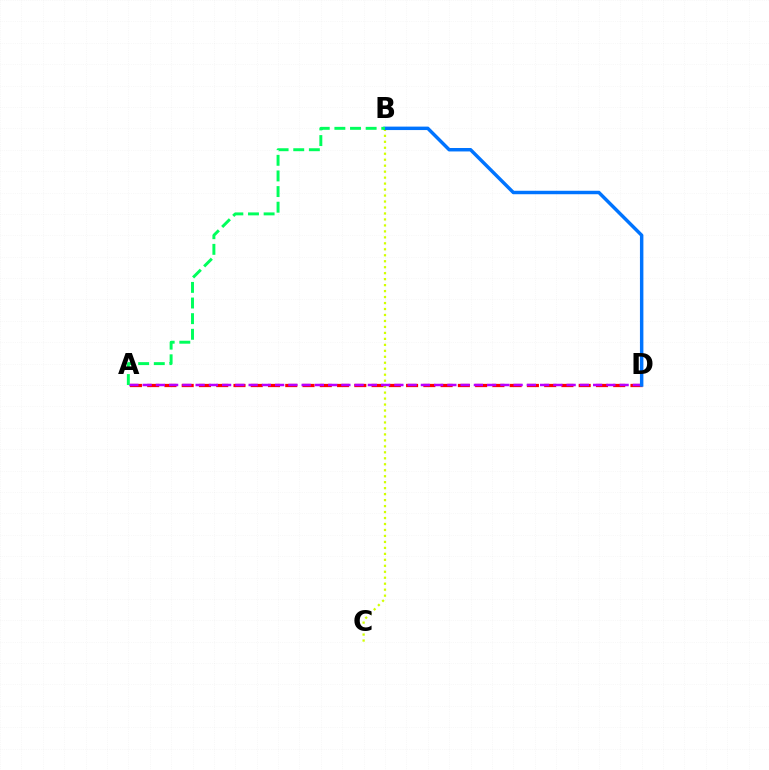{('A', 'D'): [{'color': '#ff0000', 'line_style': 'dashed', 'thickness': 2.34}, {'color': '#b900ff', 'line_style': 'dashed', 'thickness': 1.8}], ('B', 'C'): [{'color': '#d1ff00', 'line_style': 'dotted', 'thickness': 1.62}], ('B', 'D'): [{'color': '#0074ff', 'line_style': 'solid', 'thickness': 2.48}], ('A', 'B'): [{'color': '#00ff5c', 'line_style': 'dashed', 'thickness': 2.12}]}